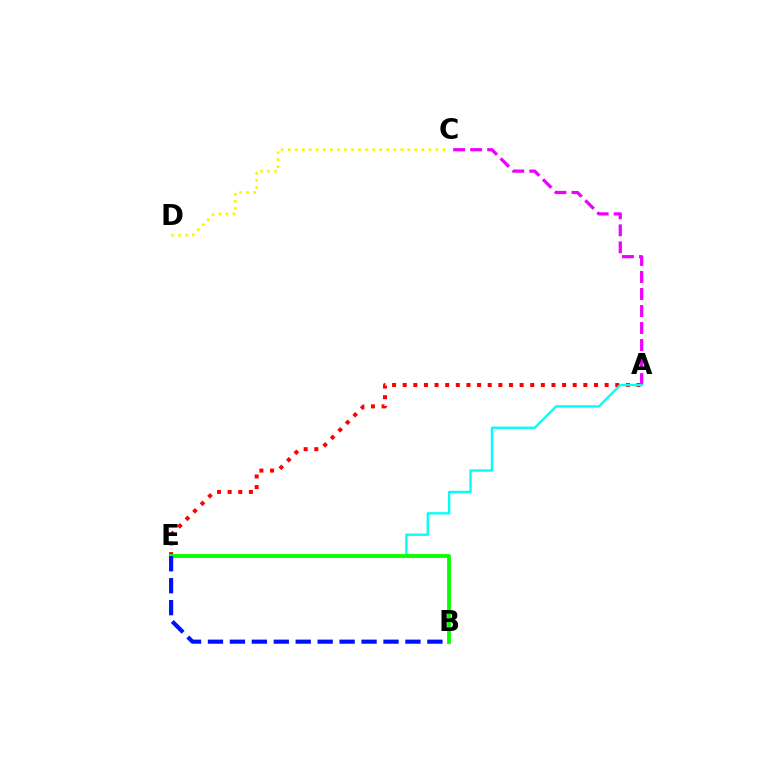{('A', 'E'): [{'color': '#ff0000', 'line_style': 'dotted', 'thickness': 2.89}, {'color': '#00fff6', 'line_style': 'solid', 'thickness': 1.69}], ('A', 'C'): [{'color': '#ee00ff', 'line_style': 'dashed', 'thickness': 2.31}], ('B', 'E'): [{'color': '#08ff00', 'line_style': 'solid', 'thickness': 2.76}, {'color': '#0010ff', 'line_style': 'dashed', 'thickness': 2.98}], ('C', 'D'): [{'color': '#fcf500', 'line_style': 'dotted', 'thickness': 1.91}]}